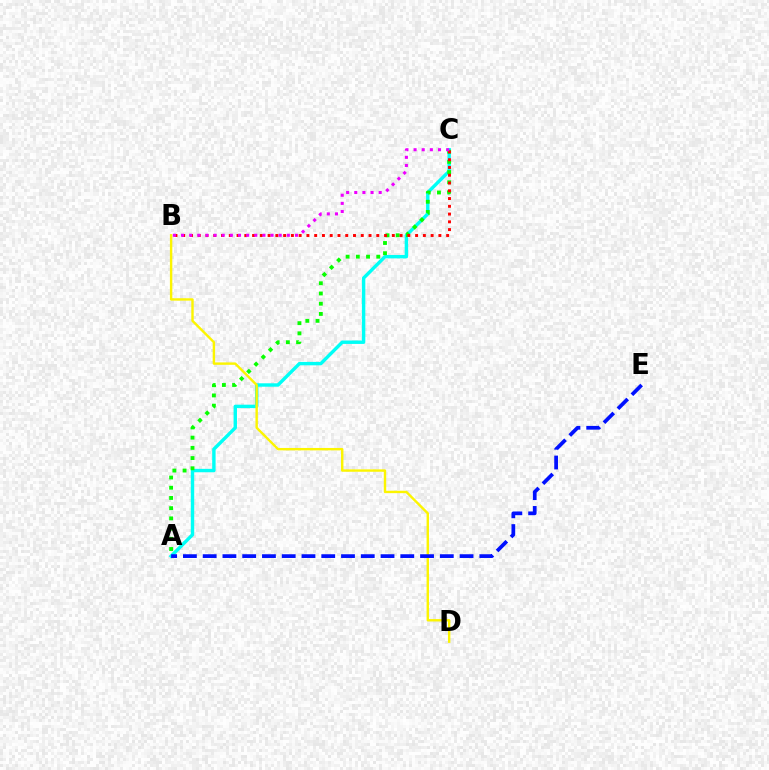{('A', 'C'): [{'color': '#00fff6', 'line_style': 'solid', 'thickness': 2.45}, {'color': '#08ff00', 'line_style': 'dotted', 'thickness': 2.77}], ('B', 'D'): [{'color': '#fcf500', 'line_style': 'solid', 'thickness': 1.73}], ('B', 'C'): [{'color': '#ff0000', 'line_style': 'dotted', 'thickness': 2.11}, {'color': '#ee00ff', 'line_style': 'dotted', 'thickness': 2.21}], ('A', 'E'): [{'color': '#0010ff', 'line_style': 'dashed', 'thickness': 2.68}]}